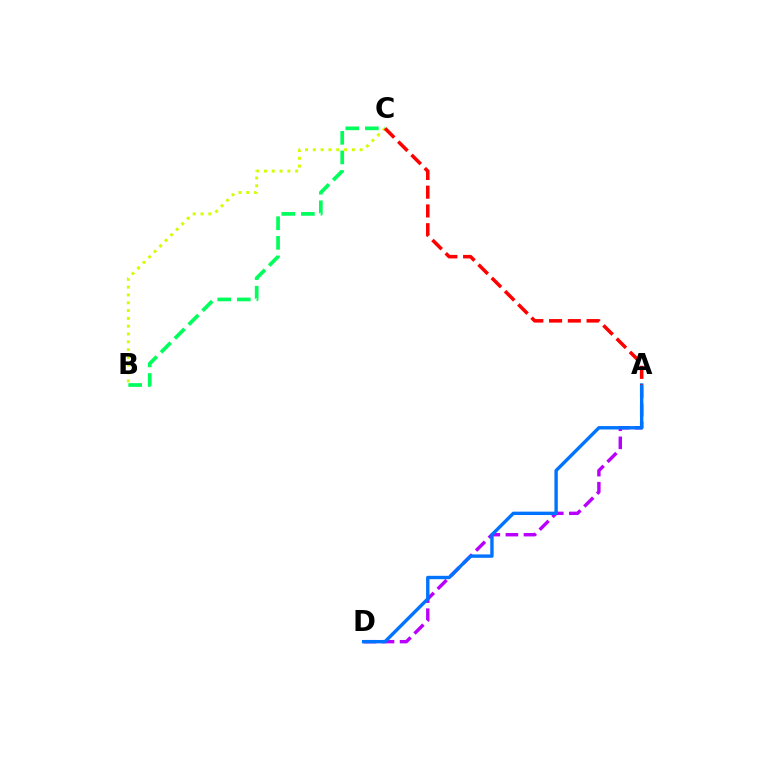{('B', 'C'): [{'color': '#00ff5c', 'line_style': 'dashed', 'thickness': 2.66}, {'color': '#d1ff00', 'line_style': 'dotted', 'thickness': 2.12}], ('A', 'D'): [{'color': '#b900ff', 'line_style': 'dashed', 'thickness': 2.46}, {'color': '#0074ff', 'line_style': 'solid', 'thickness': 2.44}], ('A', 'C'): [{'color': '#ff0000', 'line_style': 'dashed', 'thickness': 2.55}]}